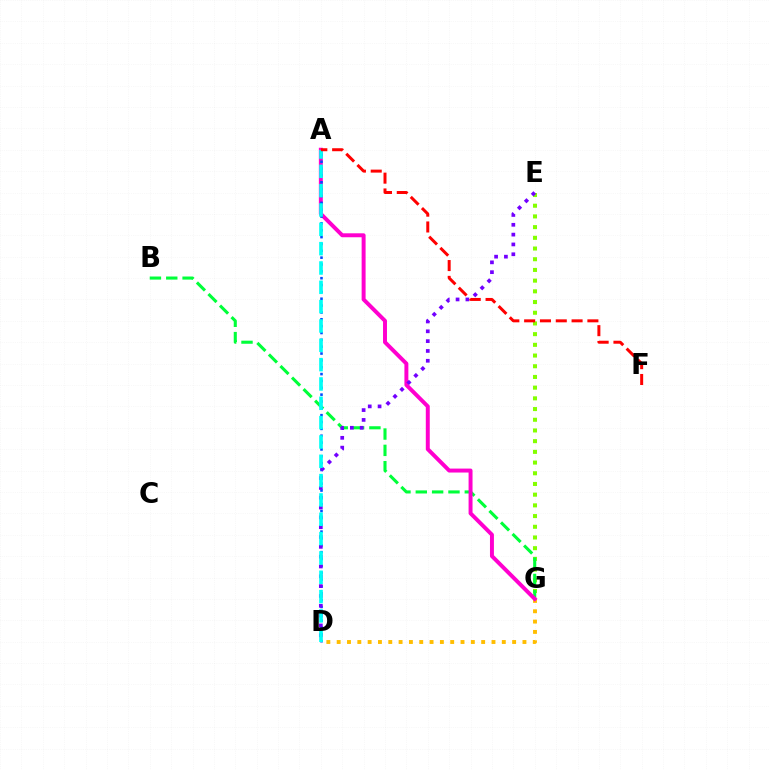{('E', 'G'): [{'color': '#84ff00', 'line_style': 'dotted', 'thickness': 2.91}], ('B', 'G'): [{'color': '#00ff39', 'line_style': 'dashed', 'thickness': 2.22}], ('D', 'G'): [{'color': '#ffbd00', 'line_style': 'dotted', 'thickness': 2.8}], ('A', 'G'): [{'color': '#ff00cf', 'line_style': 'solid', 'thickness': 2.85}], ('A', 'D'): [{'color': '#004bff', 'line_style': 'dotted', 'thickness': 1.86}, {'color': '#00fff6', 'line_style': 'dashed', 'thickness': 2.63}], ('D', 'E'): [{'color': '#7200ff', 'line_style': 'dotted', 'thickness': 2.67}], ('A', 'F'): [{'color': '#ff0000', 'line_style': 'dashed', 'thickness': 2.15}]}